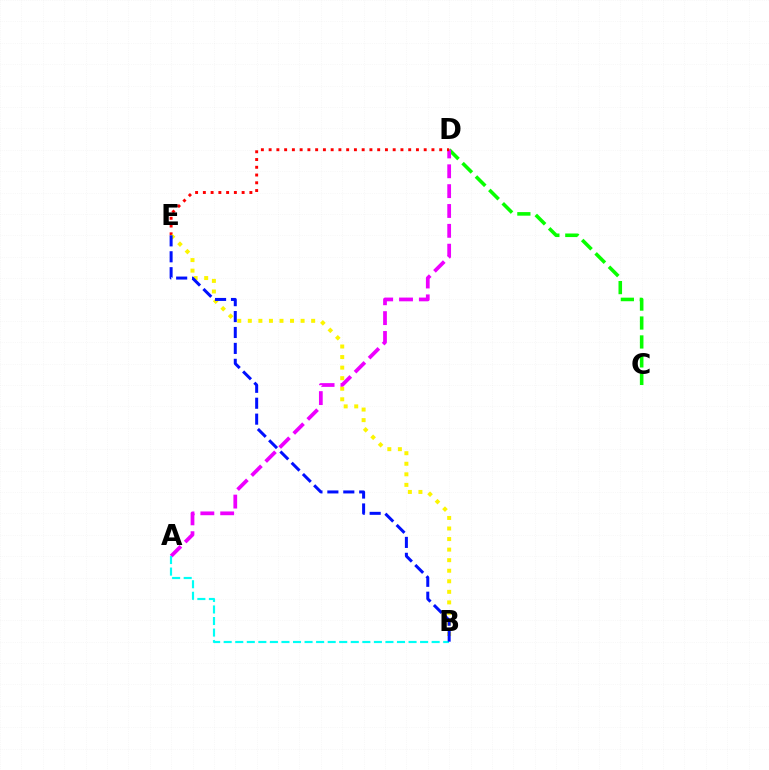{('C', 'D'): [{'color': '#08ff00', 'line_style': 'dashed', 'thickness': 2.57}], ('A', 'D'): [{'color': '#ee00ff', 'line_style': 'dashed', 'thickness': 2.7}], ('D', 'E'): [{'color': '#ff0000', 'line_style': 'dotted', 'thickness': 2.11}], ('B', 'E'): [{'color': '#fcf500', 'line_style': 'dotted', 'thickness': 2.87}, {'color': '#0010ff', 'line_style': 'dashed', 'thickness': 2.16}], ('A', 'B'): [{'color': '#00fff6', 'line_style': 'dashed', 'thickness': 1.57}]}